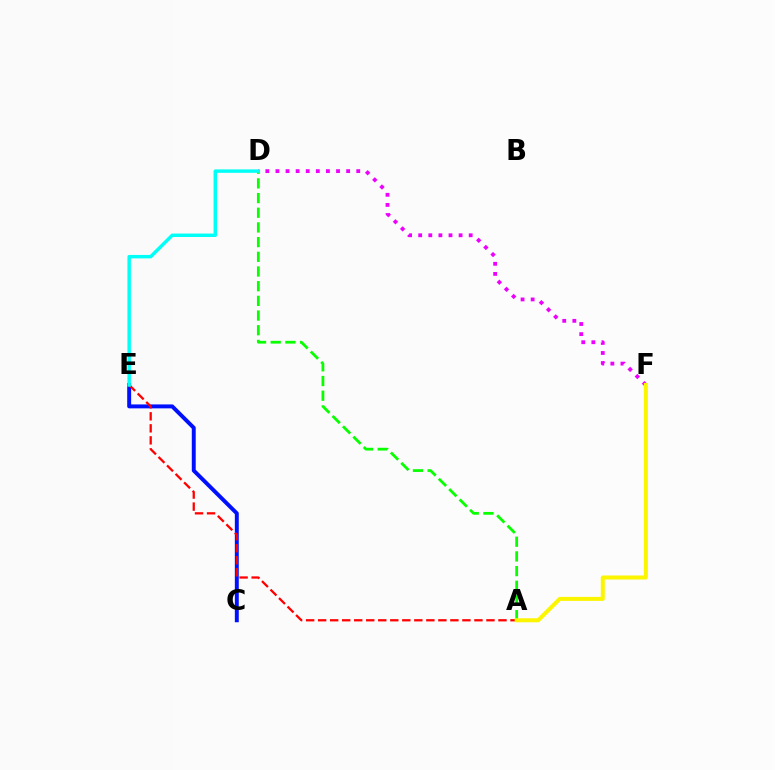{('D', 'F'): [{'color': '#ee00ff', 'line_style': 'dotted', 'thickness': 2.74}], ('C', 'E'): [{'color': '#0010ff', 'line_style': 'solid', 'thickness': 2.83}], ('A', 'E'): [{'color': '#ff0000', 'line_style': 'dashed', 'thickness': 1.63}], ('A', 'D'): [{'color': '#08ff00', 'line_style': 'dashed', 'thickness': 2.0}], ('D', 'E'): [{'color': '#00fff6', 'line_style': 'solid', 'thickness': 2.48}], ('A', 'F'): [{'color': '#fcf500', 'line_style': 'solid', 'thickness': 2.89}]}